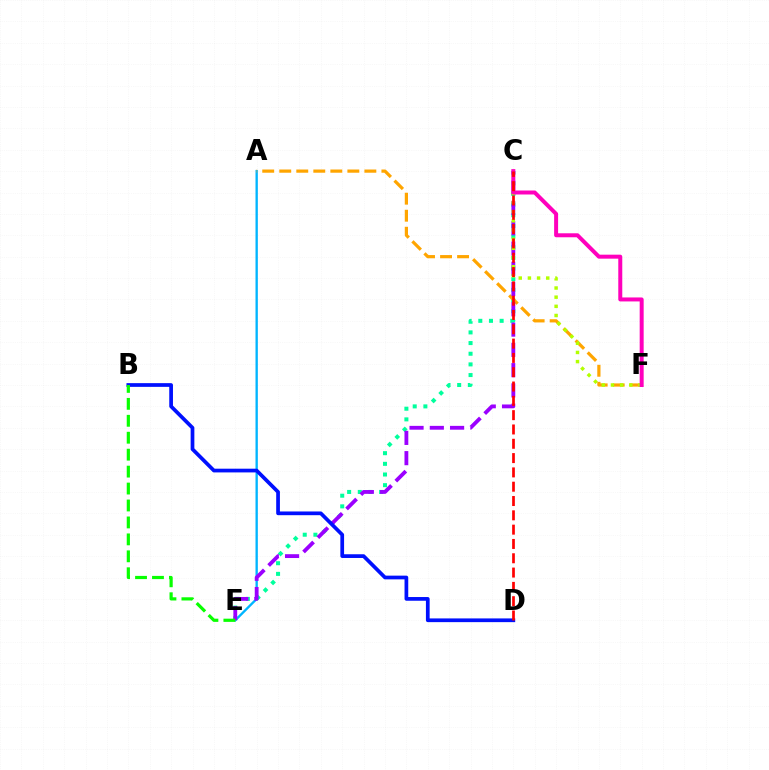{('A', 'E'): [{'color': '#00b5ff', 'line_style': 'solid', 'thickness': 1.69}], ('C', 'E'): [{'color': '#00ff9d', 'line_style': 'dotted', 'thickness': 2.9}, {'color': '#9b00ff', 'line_style': 'dashed', 'thickness': 2.75}], ('A', 'F'): [{'color': '#ffa500', 'line_style': 'dashed', 'thickness': 2.31}], ('C', 'F'): [{'color': '#b3ff00', 'line_style': 'dotted', 'thickness': 2.49}, {'color': '#ff00bd', 'line_style': 'solid', 'thickness': 2.87}], ('B', 'D'): [{'color': '#0010ff', 'line_style': 'solid', 'thickness': 2.68}], ('C', 'D'): [{'color': '#ff0000', 'line_style': 'dashed', 'thickness': 1.94}], ('B', 'E'): [{'color': '#08ff00', 'line_style': 'dashed', 'thickness': 2.3}]}